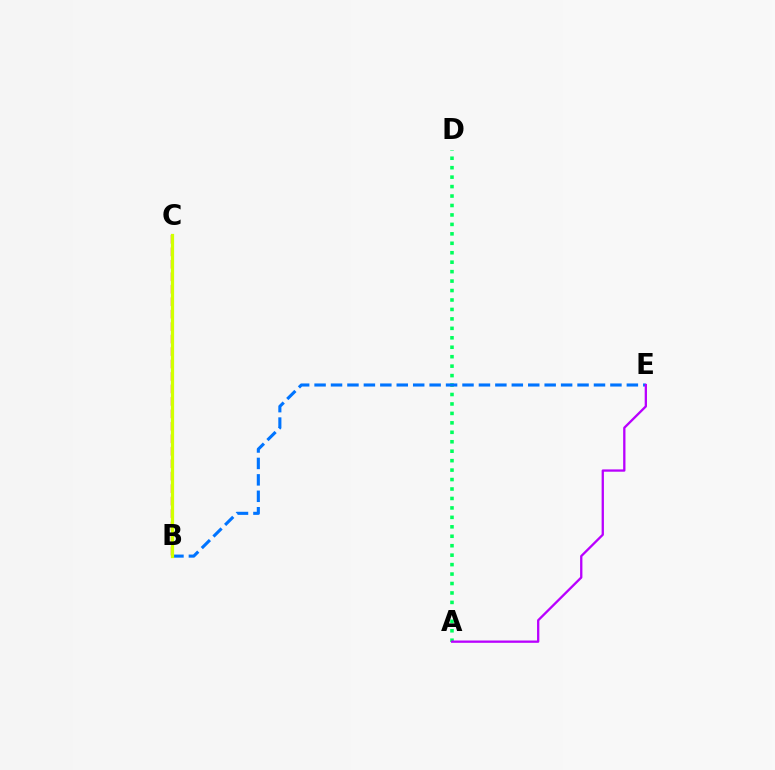{('A', 'D'): [{'color': '#00ff5c', 'line_style': 'dotted', 'thickness': 2.57}], ('B', 'E'): [{'color': '#0074ff', 'line_style': 'dashed', 'thickness': 2.23}], ('A', 'E'): [{'color': '#b900ff', 'line_style': 'solid', 'thickness': 1.66}], ('B', 'C'): [{'color': '#ff0000', 'line_style': 'dashed', 'thickness': 1.69}, {'color': '#d1ff00', 'line_style': 'solid', 'thickness': 2.32}]}